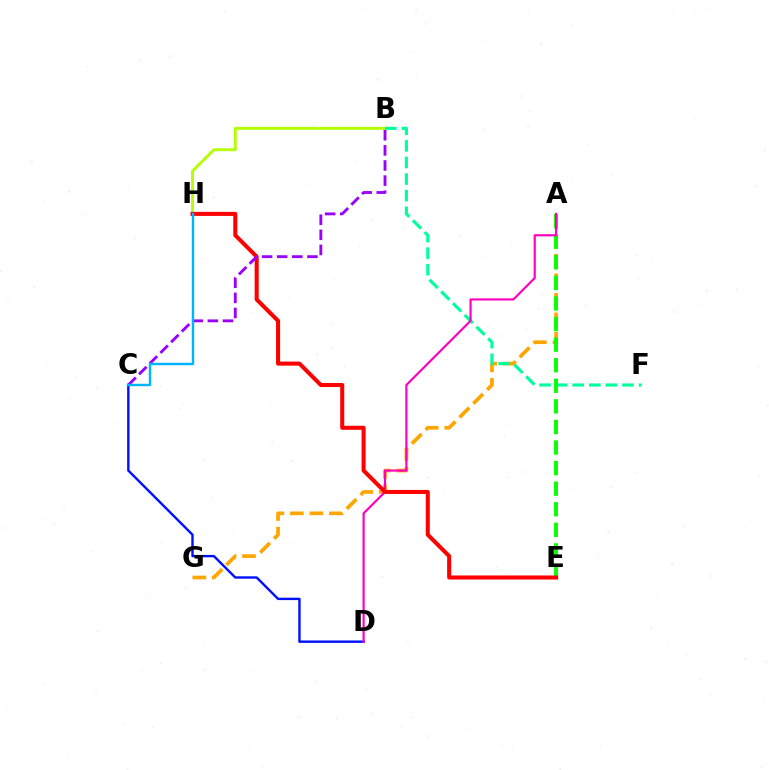{('C', 'D'): [{'color': '#0010ff', 'line_style': 'solid', 'thickness': 1.72}], ('B', 'H'): [{'color': '#b3ff00', 'line_style': 'solid', 'thickness': 2.09}], ('A', 'G'): [{'color': '#ffa500', 'line_style': 'dashed', 'thickness': 2.65}], ('B', 'F'): [{'color': '#00ff9d', 'line_style': 'dashed', 'thickness': 2.25}], ('A', 'E'): [{'color': '#08ff00', 'line_style': 'dashed', 'thickness': 2.8}], ('A', 'D'): [{'color': '#ff00bd', 'line_style': 'solid', 'thickness': 1.57}], ('E', 'H'): [{'color': '#ff0000', 'line_style': 'solid', 'thickness': 2.92}], ('B', 'C'): [{'color': '#9b00ff', 'line_style': 'dashed', 'thickness': 2.05}], ('C', 'H'): [{'color': '#00b5ff', 'line_style': 'solid', 'thickness': 1.74}]}